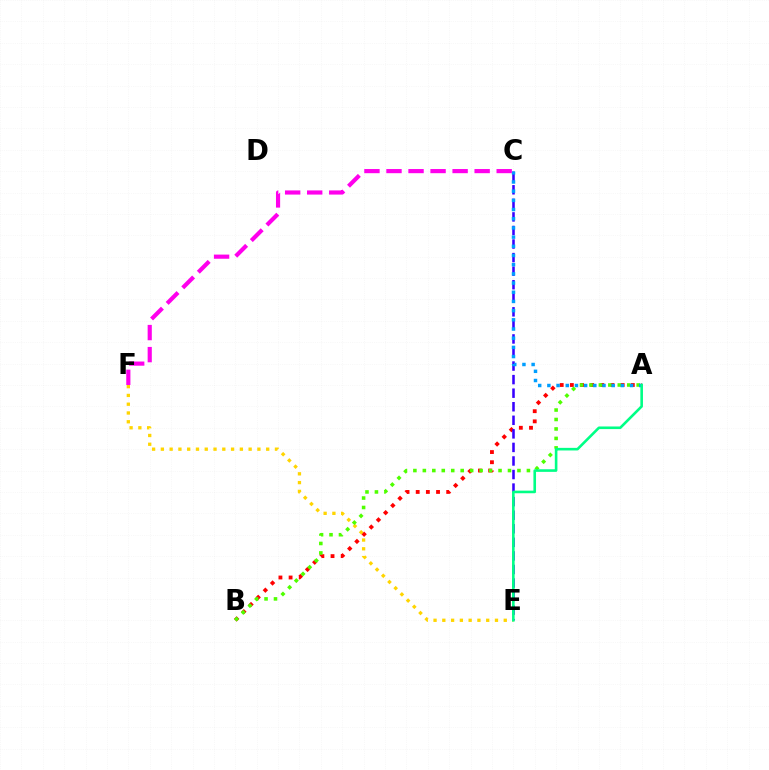{('A', 'B'): [{'color': '#ff0000', 'line_style': 'dotted', 'thickness': 2.76}, {'color': '#4fff00', 'line_style': 'dotted', 'thickness': 2.57}], ('C', 'E'): [{'color': '#3700ff', 'line_style': 'dashed', 'thickness': 1.84}], ('E', 'F'): [{'color': '#ffd500', 'line_style': 'dotted', 'thickness': 2.38}], ('A', 'C'): [{'color': '#009eff', 'line_style': 'dotted', 'thickness': 2.5}], ('C', 'F'): [{'color': '#ff00ed', 'line_style': 'dashed', 'thickness': 2.99}], ('A', 'E'): [{'color': '#00ff86', 'line_style': 'solid', 'thickness': 1.88}]}